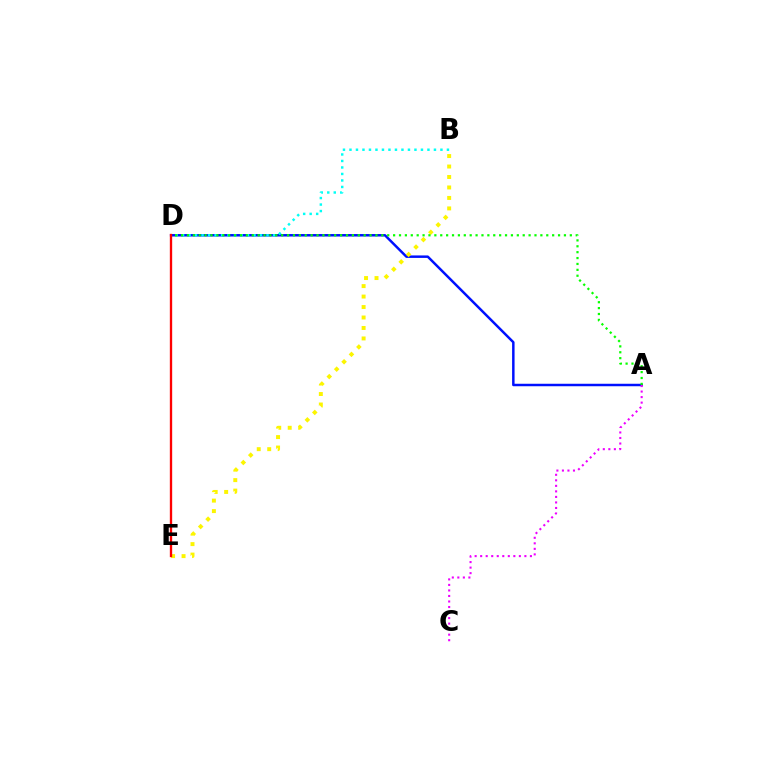{('A', 'D'): [{'color': '#0010ff', 'line_style': 'solid', 'thickness': 1.78}, {'color': '#08ff00', 'line_style': 'dotted', 'thickness': 1.6}], ('B', 'E'): [{'color': '#fcf500', 'line_style': 'dotted', 'thickness': 2.84}], ('B', 'D'): [{'color': '#00fff6', 'line_style': 'dotted', 'thickness': 1.77}], ('A', 'C'): [{'color': '#ee00ff', 'line_style': 'dotted', 'thickness': 1.5}], ('D', 'E'): [{'color': '#ff0000', 'line_style': 'solid', 'thickness': 1.68}]}